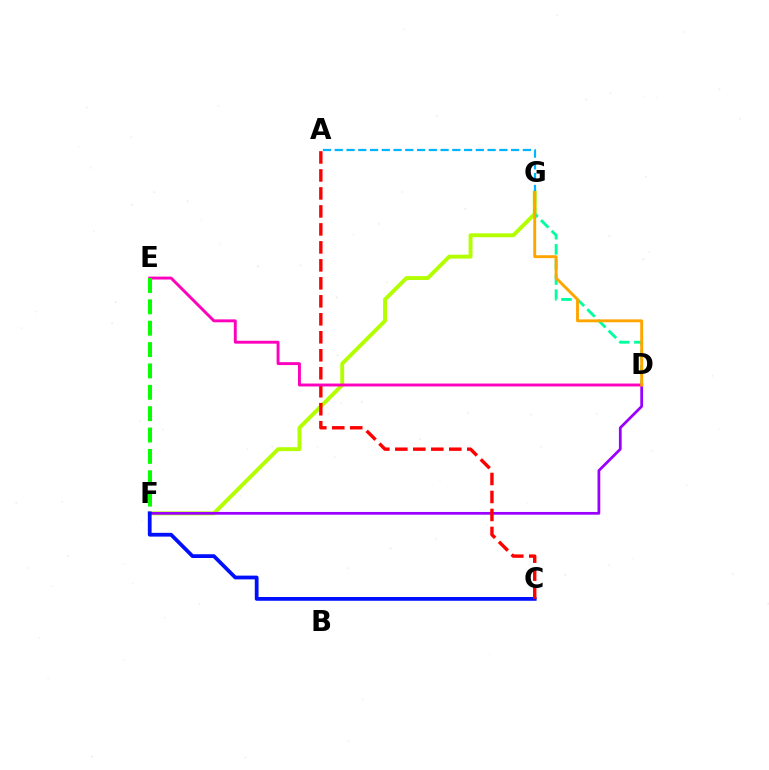{('F', 'G'): [{'color': '#b3ff00', 'line_style': 'solid', 'thickness': 2.81}], ('D', 'G'): [{'color': '#00ff9d', 'line_style': 'dashed', 'thickness': 2.05}, {'color': '#ffa500', 'line_style': 'solid', 'thickness': 2.08}], ('D', 'F'): [{'color': '#9b00ff', 'line_style': 'solid', 'thickness': 1.98}], ('C', 'F'): [{'color': '#0010ff', 'line_style': 'solid', 'thickness': 2.71}], ('A', 'C'): [{'color': '#ff0000', 'line_style': 'dashed', 'thickness': 2.44}], ('D', 'E'): [{'color': '#ff00bd', 'line_style': 'solid', 'thickness': 2.1}], ('A', 'G'): [{'color': '#00b5ff', 'line_style': 'dashed', 'thickness': 1.6}], ('E', 'F'): [{'color': '#08ff00', 'line_style': 'dashed', 'thickness': 2.9}]}